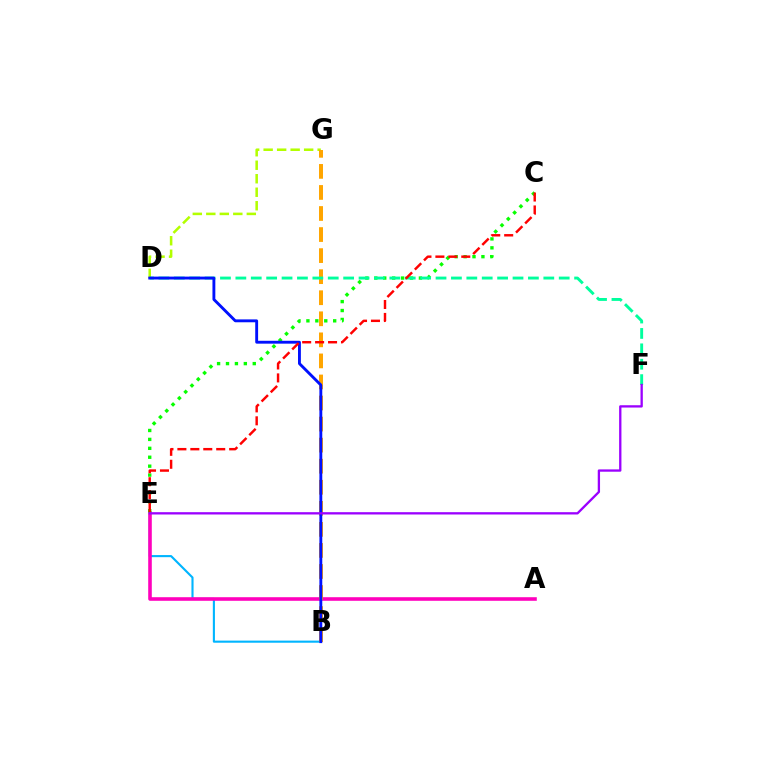{('B', 'E'): [{'color': '#00b5ff', 'line_style': 'solid', 'thickness': 1.52}], ('D', 'G'): [{'color': '#b3ff00', 'line_style': 'dashed', 'thickness': 1.83}], ('A', 'E'): [{'color': '#ff00bd', 'line_style': 'solid', 'thickness': 2.58}], ('C', 'E'): [{'color': '#08ff00', 'line_style': 'dotted', 'thickness': 2.42}, {'color': '#ff0000', 'line_style': 'dashed', 'thickness': 1.76}], ('B', 'G'): [{'color': '#ffa500', 'line_style': 'dashed', 'thickness': 2.86}], ('D', 'F'): [{'color': '#00ff9d', 'line_style': 'dashed', 'thickness': 2.09}], ('B', 'D'): [{'color': '#0010ff', 'line_style': 'solid', 'thickness': 2.07}], ('E', 'F'): [{'color': '#9b00ff', 'line_style': 'solid', 'thickness': 1.66}]}